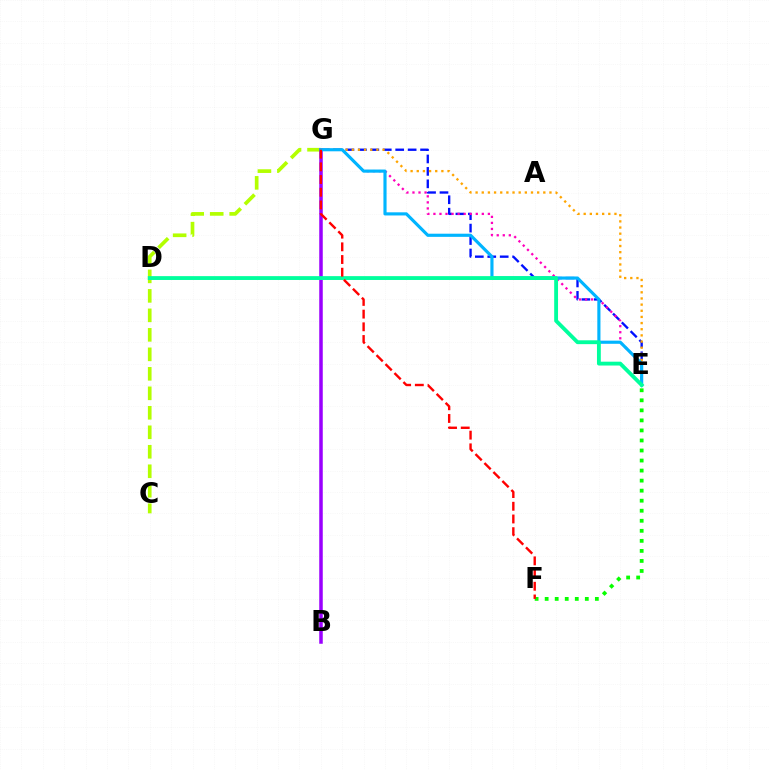{('E', 'G'): [{'color': '#0010ff', 'line_style': 'dashed', 'thickness': 1.69}, {'color': '#ff00bd', 'line_style': 'dotted', 'thickness': 1.64}, {'color': '#ffa500', 'line_style': 'dotted', 'thickness': 1.67}, {'color': '#00b5ff', 'line_style': 'solid', 'thickness': 2.27}], ('E', 'F'): [{'color': '#08ff00', 'line_style': 'dotted', 'thickness': 2.73}], ('C', 'G'): [{'color': '#b3ff00', 'line_style': 'dashed', 'thickness': 2.65}], ('B', 'G'): [{'color': '#9b00ff', 'line_style': 'solid', 'thickness': 2.53}], ('D', 'E'): [{'color': '#00ff9d', 'line_style': 'solid', 'thickness': 2.77}], ('F', 'G'): [{'color': '#ff0000', 'line_style': 'dashed', 'thickness': 1.72}]}